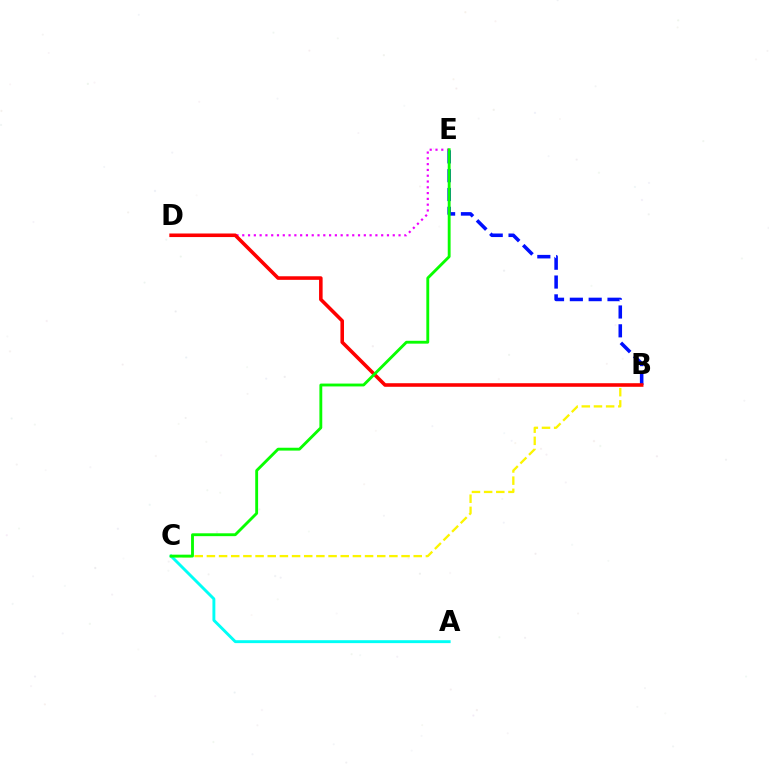{('B', 'C'): [{'color': '#fcf500', 'line_style': 'dashed', 'thickness': 1.65}], ('B', 'E'): [{'color': '#0010ff', 'line_style': 'dashed', 'thickness': 2.56}], ('D', 'E'): [{'color': '#ee00ff', 'line_style': 'dotted', 'thickness': 1.57}], ('B', 'D'): [{'color': '#ff0000', 'line_style': 'solid', 'thickness': 2.57}], ('A', 'C'): [{'color': '#00fff6', 'line_style': 'solid', 'thickness': 2.09}], ('C', 'E'): [{'color': '#08ff00', 'line_style': 'solid', 'thickness': 2.06}]}